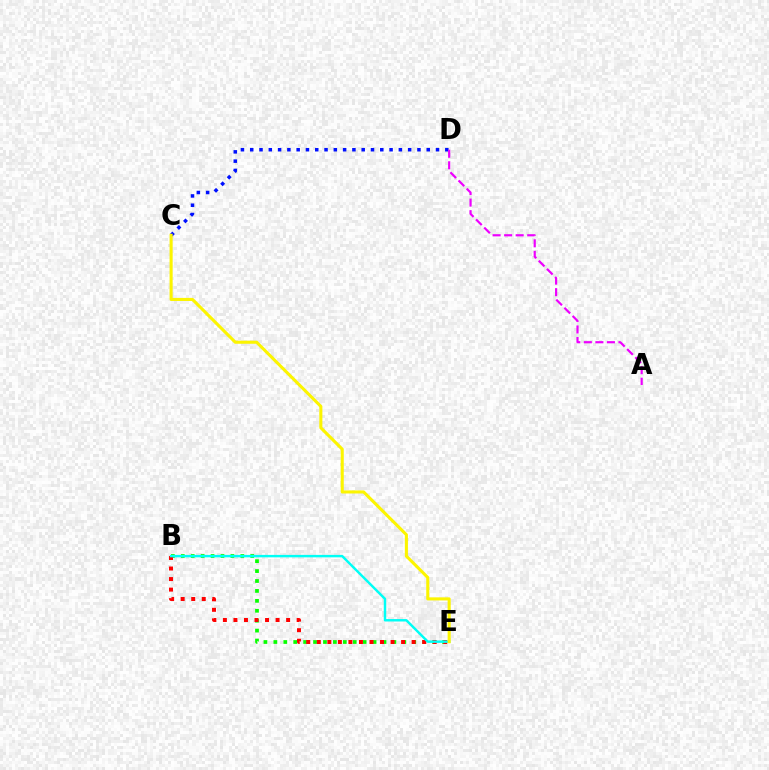{('B', 'E'): [{'color': '#08ff00', 'line_style': 'dotted', 'thickness': 2.7}, {'color': '#ff0000', 'line_style': 'dotted', 'thickness': 2.86}, {'color': '#00fff6', 'line_style': 'solid', 'thickness': 1.76}], ('C', 'D'): [{'color': '#0010ff', 'line_style': 'dotted', 'thickness': 2.52}], ('A', 'D'): [{'color': '#ee00ff', 'line_style': 'dashed', 'thickness': 1.57}], ('C', 'E'): [{'color': '#fcf500', 'line_style': 'solid', 'thickness': 2.22}]}